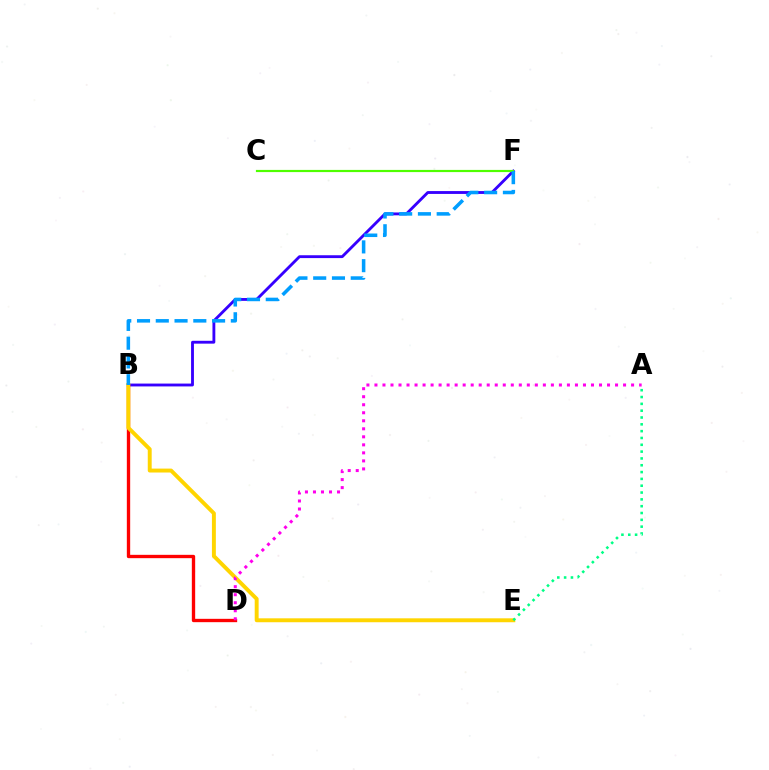{('B', 'F'): [{'color': '#3700ff', 'line_style': 'solid', 'thickness': 2.05}, {'color': '#009eff', 'line_style': 'dashed', 'thickness': 2.55}], ('B', 'D'): [{'color': '#ff0000', 'line_style': 'solid', 'thickness': 2.41}], ('C', 'F'): [{'color': '#4fff00', 'line_style': 'solid', 'thickness': 1.57}], ('B', 'E'): [{'color': '#ffd500', 'line_style': 'solid', 'thickness': 2.82}], ('A', 'D'): [{'color': '#ff00ed', 'line_style': 'dotted', 'thickness': 2.18}], ('A', 'E'): [{'color': '#00ff86', 'line_style': 'dotted', 'thickness': 1.85}]}